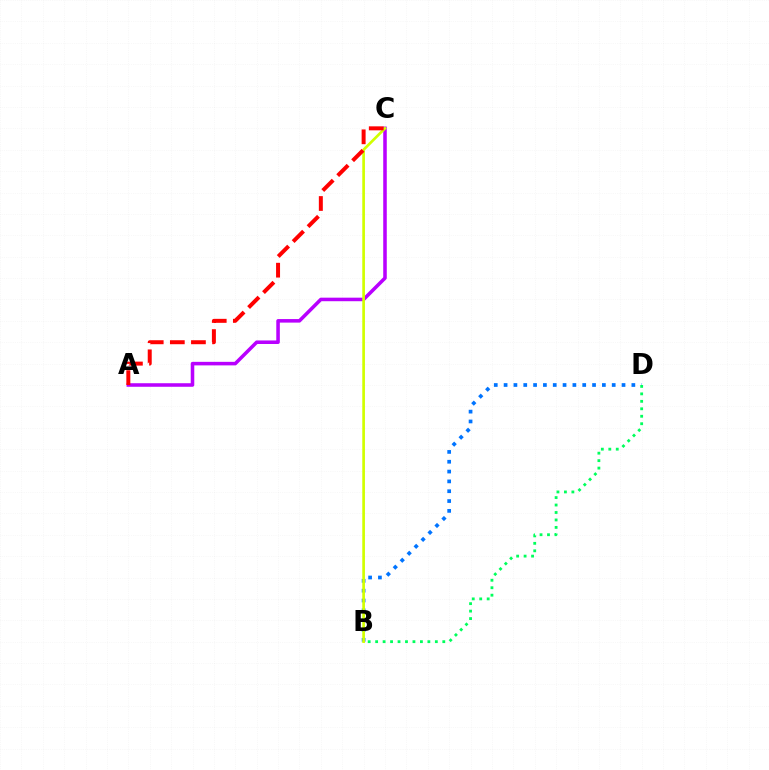{('B', 'D'): [{'color': '#0074ff', 'line_style': 'dotted', 'thickness': 2.67}, {'color': '#00ff5c', 'line_style': 'dotted', 'thickness': 2.03}], ('A', 'C'): [{'color': '#b900ff', 'line_style': 'solid', 'thickness': 2.55}, {'color': '#ff0000', 'line_style': 'dashed', 'thickness': 2.87}], ('B', 'C'): [{'color': '#d1ff00', 'line_style': 'solid', 'thickness': 1.93}]}